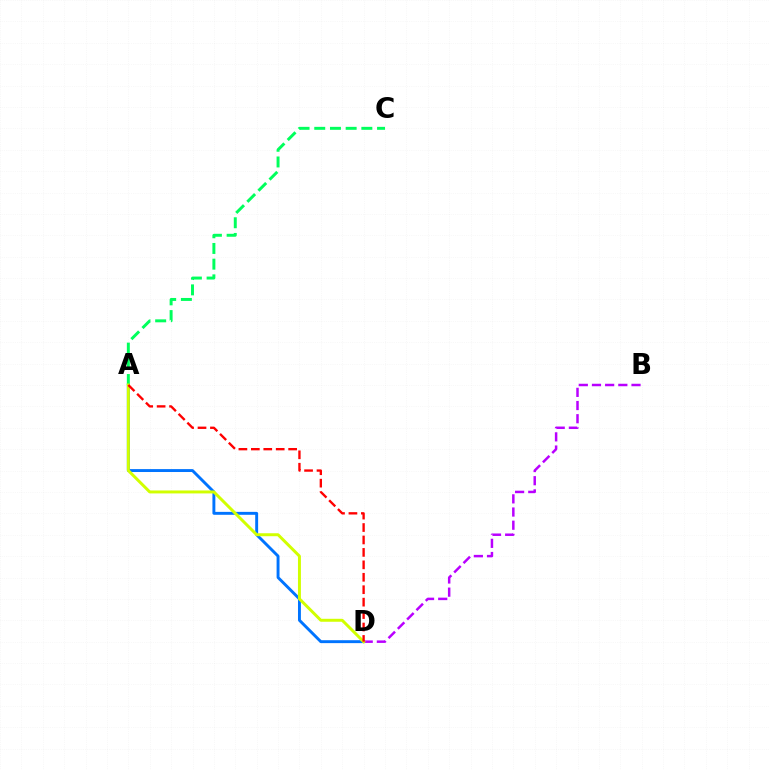{('A', 'D'): [{'color': '#0074ff', 'line_style': 'solid', 'thickness': 2.1}, {'color': '#d1ff00', 'line_style': 'solid', 'thickness': 2.13}, {'color': '#ff0000', 'line_style': 'dashed', 'thickness': 1.69}], ('B', 'D'): [{'color': '#b900ff', 'line_style': 'dashed', 'thickness': 1.79}], ('A', 'C'): [{'color': '#00ff5c', 'line_style': 'dashed', 'thickness': 2.13}]}